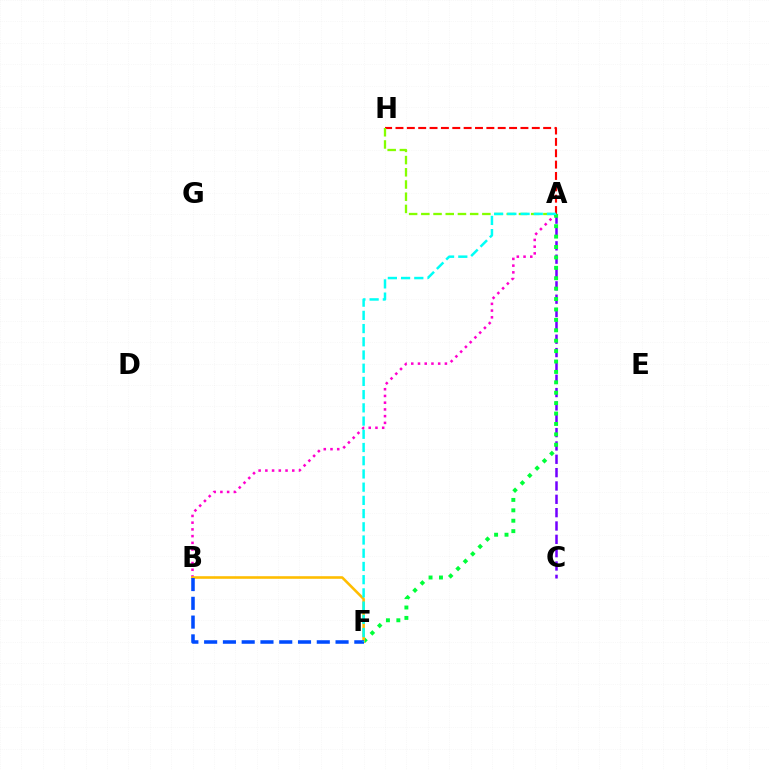{('A', 'H'): [{'color': '#ff0000', 'line_style': 'dashed', 'thickness': 1.54}, {'color': '#84ff00', 'line_style': 'dashed', 'thickness': 1.66}], ('A', 'C'): [{'color': '#7200ff', 'line_style': 'dashed', 'thickness': 1.81}], ('A', 'B'): [{'color': '#ff00cf', 'line_style': 'dotted', 'thickness': 1.83}], ('A', 'F'): [{'color': '#00ff39', 'line_style': 'dotted', 'thickness': 2.83}, {'color': '#00fff6', 'line_style': 'dashed', 'thickness': 1.8}], ('B', 'F'): [{'color': '#ffbd00', 'line_style': 'solid', 'thickness': 1.86}, {'color': '#004bff', 'line_style': 'dashed', 'thickness': 2.55}]}